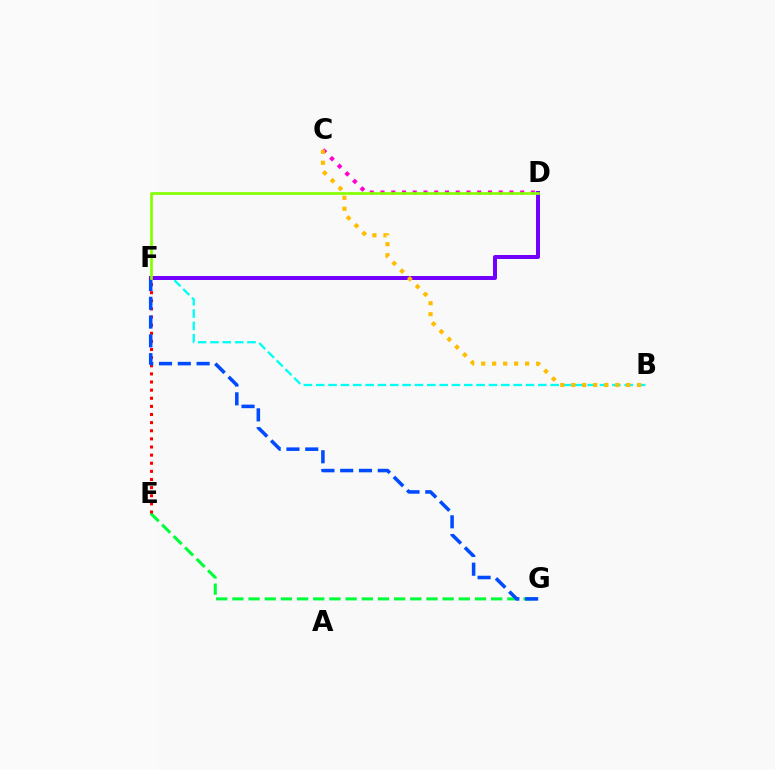{('E', 'G'): [{'color': '#00ff39', 'line_style': 'dashed', 'thickness': 2.2}], ('B', 'F'): [{'color': '#00fff6', 'line_style': 'dashed', 'thickness': 1.68}], ('C', 'D'): [{'color': '#ff00cf', 'line_style': 'dotted', 'thickness': 2.92}], ('E', 'F'): [{'color': '#ff0000', 'line_style': 'dotted', 'thickness': 2.21}], ('F', 'G'): [{'color': '#004bff', 'line_style': 'dashed', 'thickness': 2.55}], ('D', 'F'): [{'color': '#7200ff', 'line_style': 'solid', 'thickness': 2.87}, {'color': '#84ff00', 'line_style': 'solid', 'thickness': 1.94}], ('B', 'C'): [{'color': '#ffbd00', 'line_style': 'dotted', 'thickness': 2.99}]}